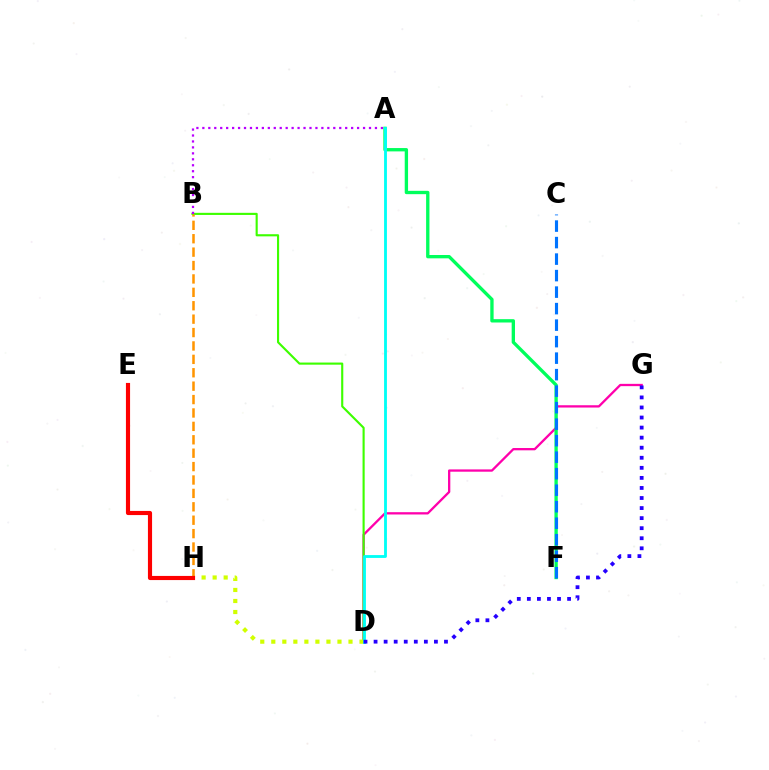{('D', 'G'): [{'color': '#ff00ac', 'line_style': 'solid', 'thickness': 1.65}, {'color': '#2500ff', 'line_style': 'dotted', 'thickness': 2.73}], ('B', 'D'): [{'color': '#3dff00', 'line_style': 'solid', 'thickness': 1.53}], ('A', 'F'): [{'color': '#00ff5c', 'line_style': 'solid', 'thickness': 2.4}], ('D', 'H'): [{'color': '#d1ff00', 'line_style': 'dotted', 'thickness': 3.0}], ('B', 'H'): [{'color': '#ff9400', 'line_style': 'dashed', 'thickness': 1.82}], ('C', 'F'): [{'color': '#0074ff', 'line_style': 'dashed', 'thickness': 2.24}], ('A', 'D'): [{'color': '#00fff6', 'line_style': 'solid', 'thickness': 2.04}], ('A', 'B'): [{'color': '#b900ff', 'line_style': 'dotted', 'thickness': 1.62}], ('E', 'H'): [{'color': '#ff0000', 'line_style': 'solid', 'thickness': 2.98}]}